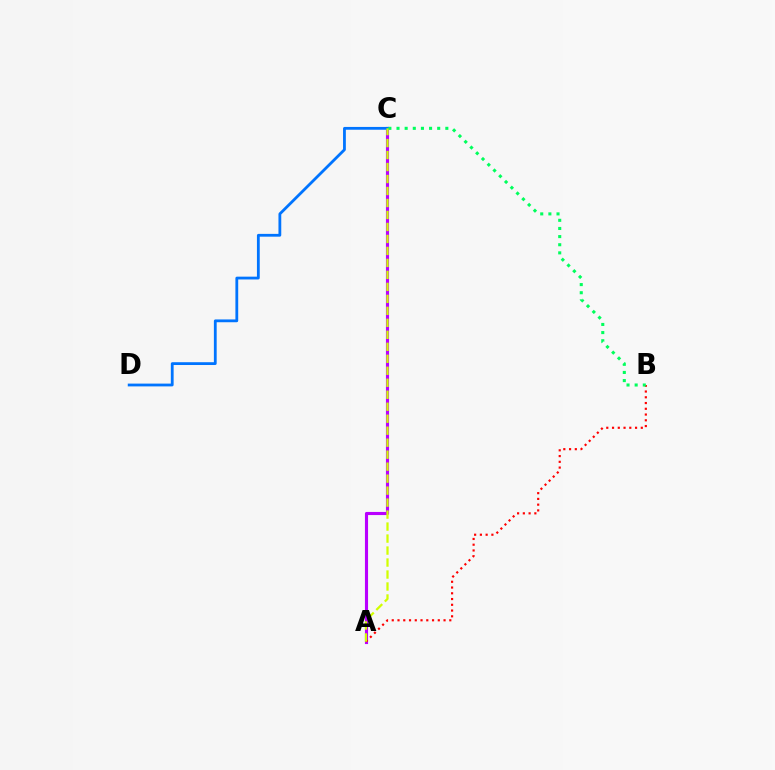{('A', 'C'): [{'color': '#b900ff', 'line_style': 'solid', 'thickness': 2.24}, {'color': '#d1ff00', 'line_style': 'dashed', 'thickness': 1.63}], ('C', 'D'): [{'color': '#0074ff', 'line_style': 'solid', 'thickness': 2.02}], ('A', 'B'): [{'color': '#ff0000', 'line_style': 'dotted', 'thickness': 1.56}], ('B', 'C'): [{'color': '#00ff5c', 'line_style': 'dotted', 'thickness': 2.21}]}